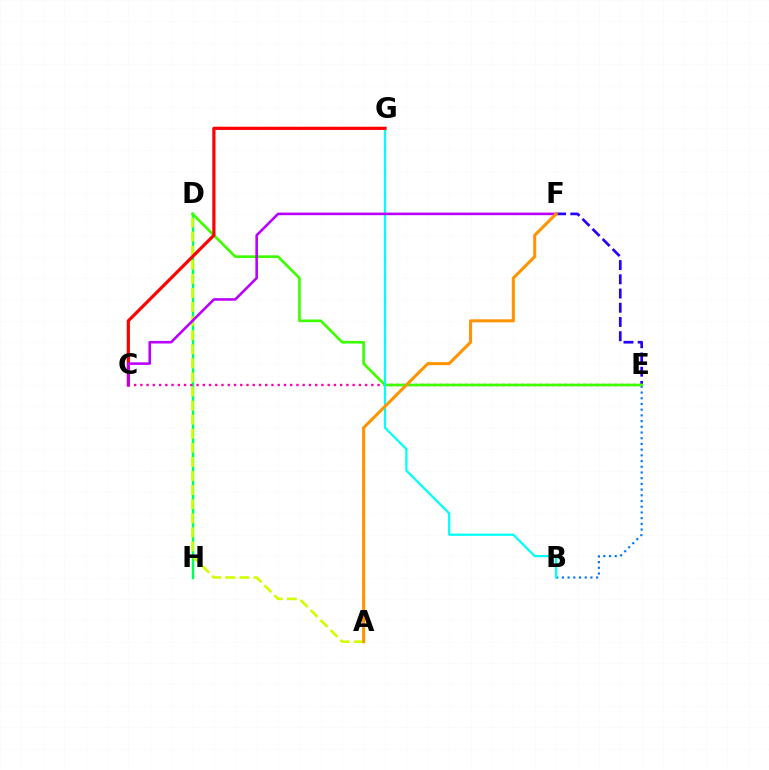{('D', 'H'): [{'color': '#00ff5c', 'line_style': 'solid', 'thickness': 1.74}], ('B', 'E'): [{'color': '#0074ff', 'line_style': 'dotted', 'thickness': 1.55}], ('E', 'F'): [{'color': '#2500ff', 'line_style': 'dashed', 'thickness': 1.93}], ('C', 'E'): [{'color': '#ff00ac', 'line_style': 'dotted', 'thickness': 1.7}], ('D', 'E'): [{'color': '#3dff00', 'line_style': 'solid', 'thickness': 1.94}], ('A', 'D'): [{'color': '#d1ff00', 'line_style': 'dashed', 'thickness': 1.91}], ('B', 'G'): [{'color': '#00fff6', 'line_style': 'solid', 'thickness': 1.61}], ('C', 'G'): [{'color': '#ff0000', 'line_style': 'solid', 'thickness': 2.3}], ('C', 'F'): [{'color': '#b900ff', 'line_style': 'solid', 'thickness': 1.86}], ('A', 'F'): [{'color': '#ff9400', 'line_style': 'solid', 'thickness': 2.2}]}